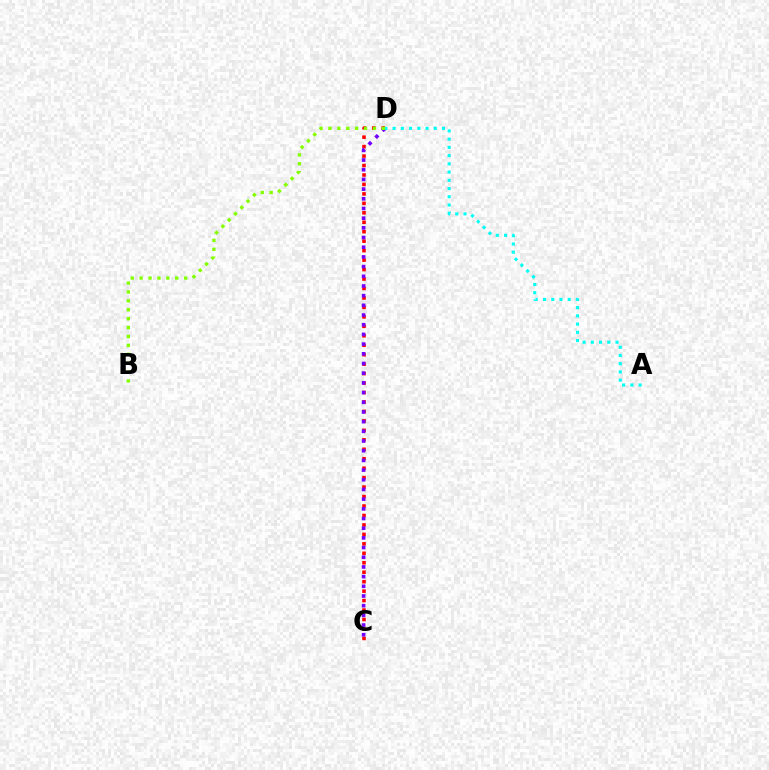{('C', 'D'): [{'color': '#ff0000', 'line_style': 'dotted', 'thickness': 2.57}, {'color': '#7200ff', 'line_style': 'dotted', 'thickness': 2.63}], ('A', 'D'): [{'color': '#00fff6', 'line_style': 'dotted', 'thickness': 2.24}], ('B', 'D'): [{'color': '#84ff00', 'line_style': 'dotted', 'thickness': 2.42}]}